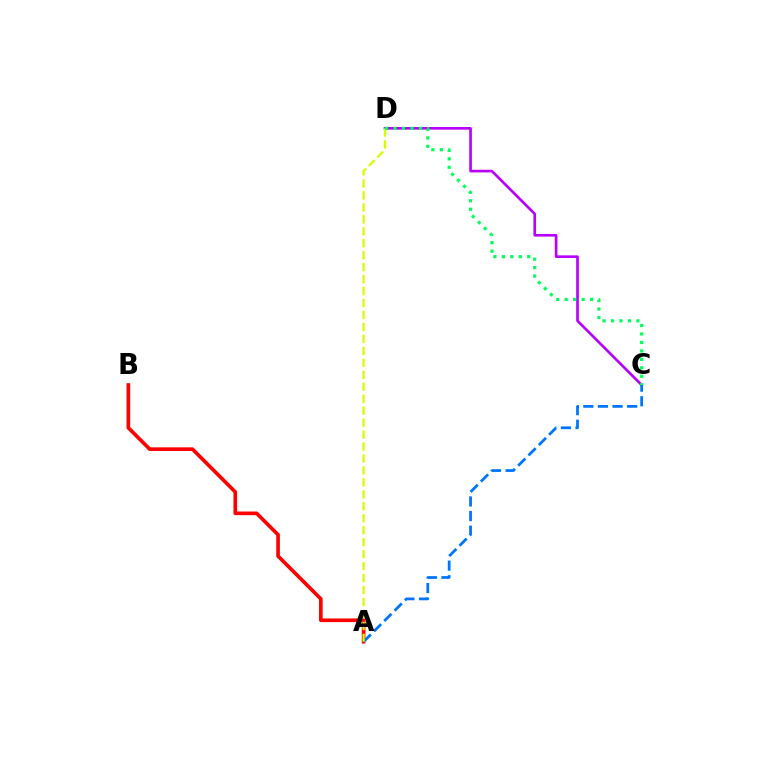{('A', 'B'): [{'color': '#ff0000', 'line_style': 'solid', 'thickness': 2.63}], ('C', 'D'): [{'color': '#b900ff', 'line_style': 'solid', 'thickness': 1.91}, {'color': '#00ff5c', 'line_style': 'dotted', 'thickness': 2.3}], ('A', 'C'): [{'color': '#0074ff', 'line_style': 'dashed', 'thickness': 1.98}], ('A', 'D'): [{'color': '#d1ff00', 'line_style': 'dashed', 'thickness': 1.62}]}